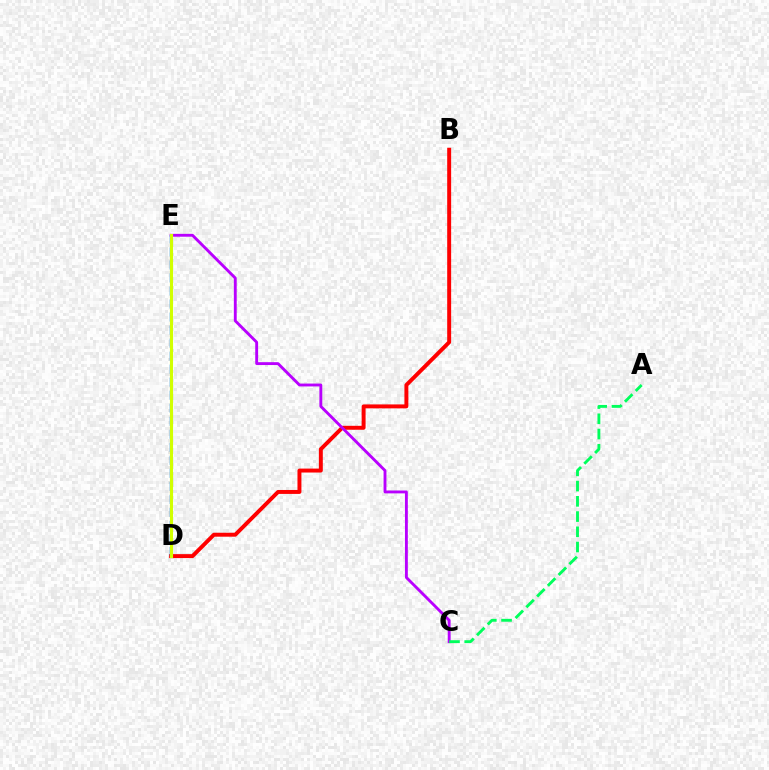{('B', 'D'): [{'color': '#ff0000', 'line_style': 'solid', 'thickness': 2.84}], ('C', 'E'): [{'color': '#b900ff', 'line_style': 'solid', 'thickness': 2.06}], ('D', 'E'): [{'color': '#0074ff', 'line_style': 'dashed', 'thickness': 1.77}, {'color': '#d1ff00', 'line_style': 'solid', 'thickness': 2.24}], ('A', 'C'): [{'color': '#00ff5c', 'line_style': 'dashed', 'thickness': 2.07}]}